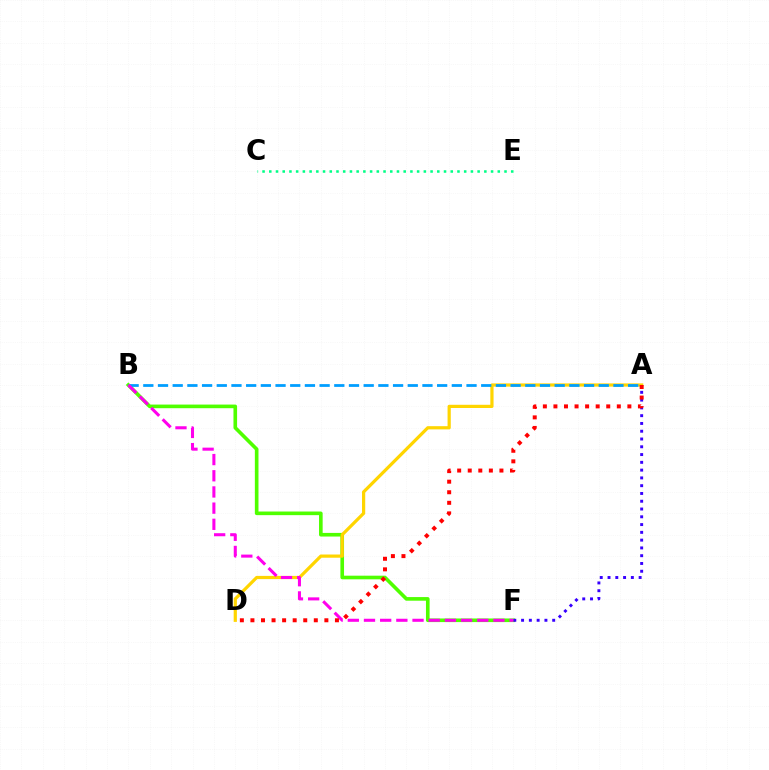{('B', 'F'): [{'color': '#4fff00', 'line_style': 'solid', 'thickness': 2.61}, {'color': '#ff00ed', 'line_style': 'dashed', 'thickness': 2.2}], ('A', 'D'): [{'color': '#ffd500', 'line_style': 'solid', 'thickness': 2.31}, {'color': '#ff0000', 'line_style': 'dotted', 'thickness': 2.87}], ('A', 'F'): [{'color': '#3700ff', 'line_style': 'dotted', 'thickness': 2.11}], ('A', 'B'): [{'color': '#009eff', 'line_style': 'dashed', 'thickness': 2.0}], ('C', 'E'): [{'color': '#00ff86', 'line_style': 'dotted', 'thickness': 1.83}]}